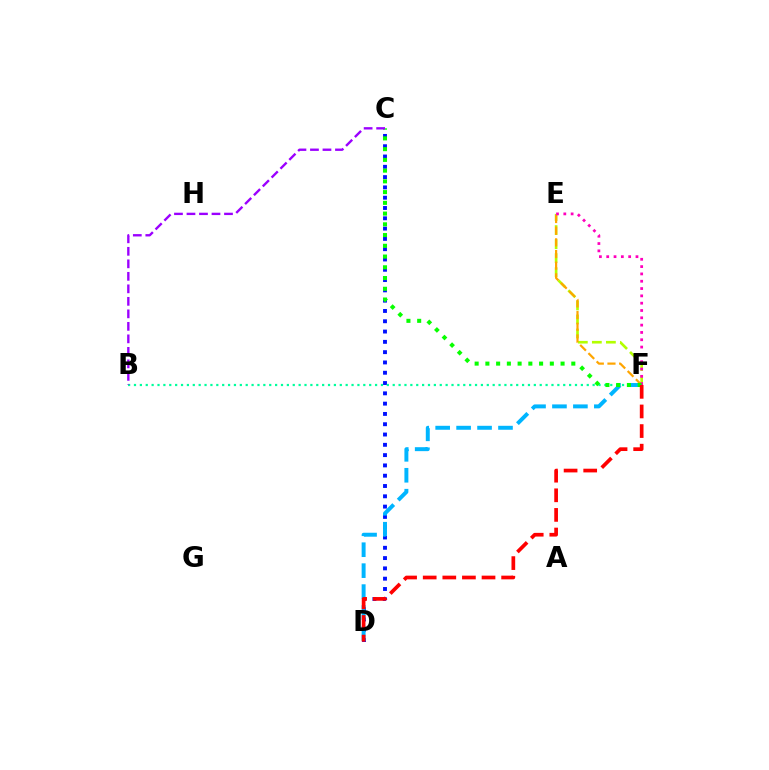{('E', 'F'): [{'color': '#b3ff00', 'line_style': 'dashed', 'thickness': 1.91}, {'color': '#ffa500', 'line_style': 'dashed', 'thickness': 1.58}, {'color': '#ff00bd', 'line_style': 'dotted', 'thickness': 1.99}], ('C', 'D'): [{'color': '#0010ff', 'line_style': 'dotted', 'thickness': 2.8}], ('B', 'F'): [{'color': '#00ff9d', 'line_style': 'dotted', 'thickness': 1.6}], ('D', 'F'): [{'color': '#00b5ff', 'line_style': 'dashed', 'thickness': 2.84}, {'color': '#ff0000', 'line_style': 'dashed', 'thickness': 2.66}], ('C', 'F'): [{'color': '#08ff00', 'line_style': 'dotted', 'thickness': 2.92}], ('B', 'C'): [{'color': '#9b00ff', 'line_style': 'dashed', 'thickness': 1.7}]}